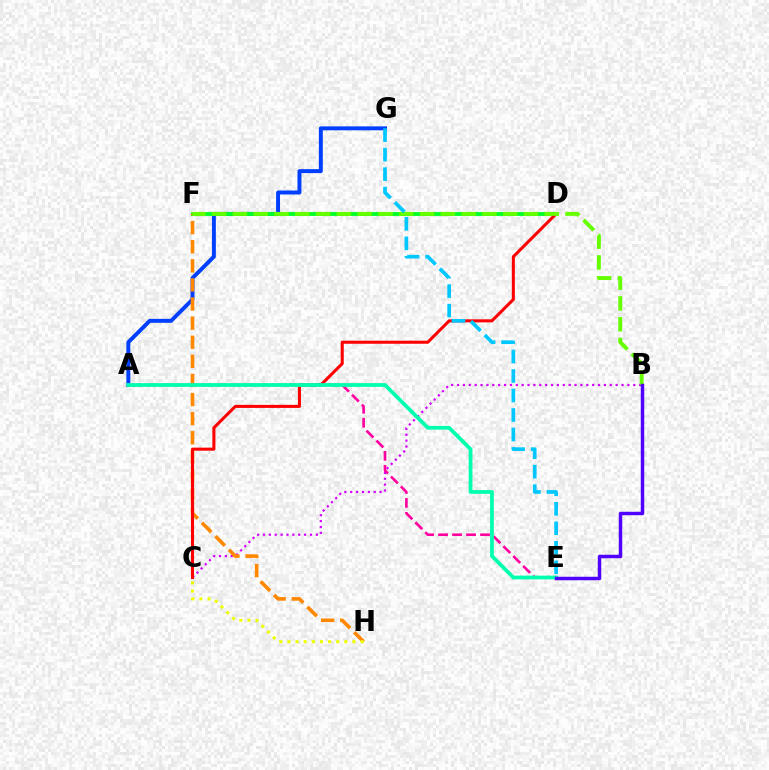{('A', 'G'): [{'color': '#003fff', 'line_style': 'solid', 'thickness': 2.84}], ('B', 'C'): [{'color': '#d600ff', 'line_style': 'dotted', 'thickness': 1.6}], ('D', 'F'): [{'color': '#00ff27', 'line_style': 'solid', 'thickness': 2.77}], ('F', 'H'): [{'color': '#ff8800', 'line_style': 'dashed', 'thickness': 2.6}], ('C', 'H'): [{'color': '#eeff00', 'line_style': 'dotted', 'thickness': 2.21}], ('C', 'D'): [{'color': '#ff0000', 'line_style': 'solid', 'thickness': 2.2}], ('A', 'E'): [{'color': '#ff00a0', 'line_style': 'dashed', 'thickness': 1.9}, {'color': '#00ffaf', 'line_style': 'solid', 'thickness': 2.71}], ('B', 'F'): [{'color': '#66ff00', 'line_style': 'dashed', 'thickness': 2.82}], ('E', 'G'): [{'color': '#00c7ff', 'line_style': 'dashed', 'thickness': 2.65}], ('B', 'E'): [{'color': '#4f00ff', 'line_style': 'solid', 'thickness': 2.49}]}